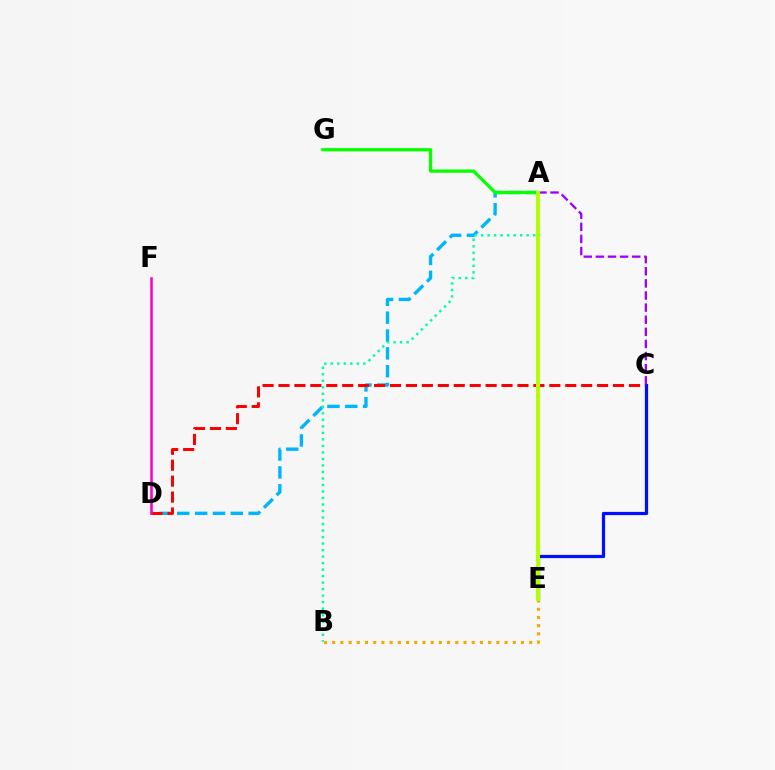{('A', 'D'): [{'color': '#00b5ff', 'line_style': 'dashed', 'thickness': 2.42}], ('C', 'D'): [{'color': '#ff0000', 'line_style': 'dashed', 'thickness': 2.16}], ('C', 'E'): [{'color': '#0010ff', 'line_style': 'solid', 'thickness': 2.32}], ('A', 'G'): [{'color': '#08ff00', 'line_style': 'solid', 'thickness': 2.36}], ('A', 'C'): [{'color': '#9b00ff', 'line_style': 'dashed', 'thickness': 1.65}], ('A', 'B'): [{'color': '#00ff9d', 'line_style': 'dotted', 'thickness': 1.77}], ('B', 'E'): [{'color': '#ffa500', 'line_style': 'dotted', 'thickness': 2.23}], ('D', 'F'): [{'color': '#ff00bd', 'line_style': 'solid', 'thickness': 1.84}], ('A', 'E'): [{'color': '#b3ff00', 'line_style': 'solid', 'thickness': 2.91}]}